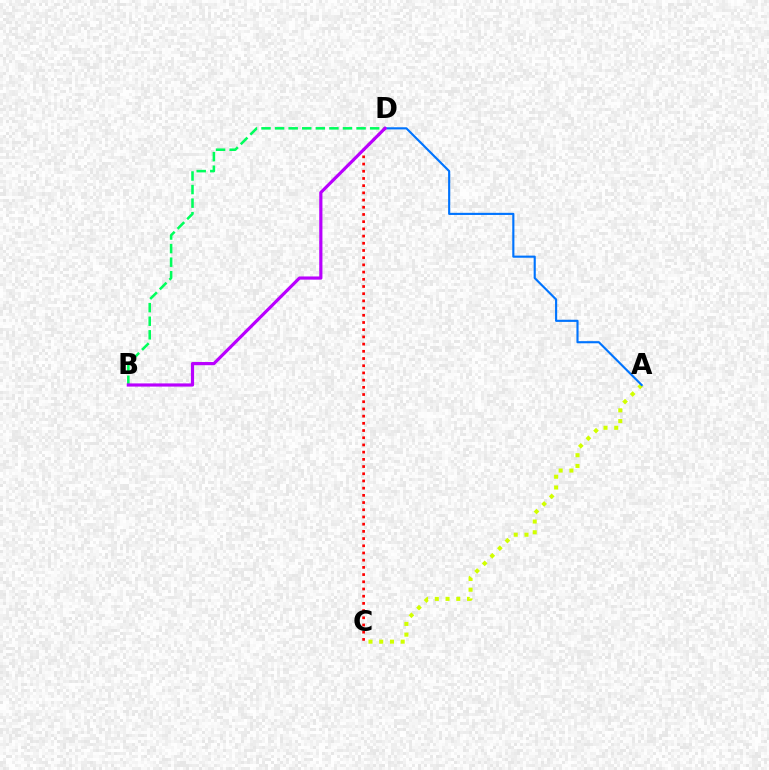{('C', 'D'): [{'color': '#ff0000', 'line_style': 'dotted', 'thickness': 1.96}], ('A', 'C'): [{'color': '#d1ff00', 'line_style': 'dotted', 'thickness': 2.92}], ('B', 'D'): [{'color': '#00ff5c', 'line_style': 'dashed', 'thickness': 1.84}, {'color': '#b900ff', 'line_style': 'solid', 'thickness': 2.29}], ('A', 'D'): [{'color': '#0074ff', 'line_style': 'solid', 'thickness': 1.54}]}